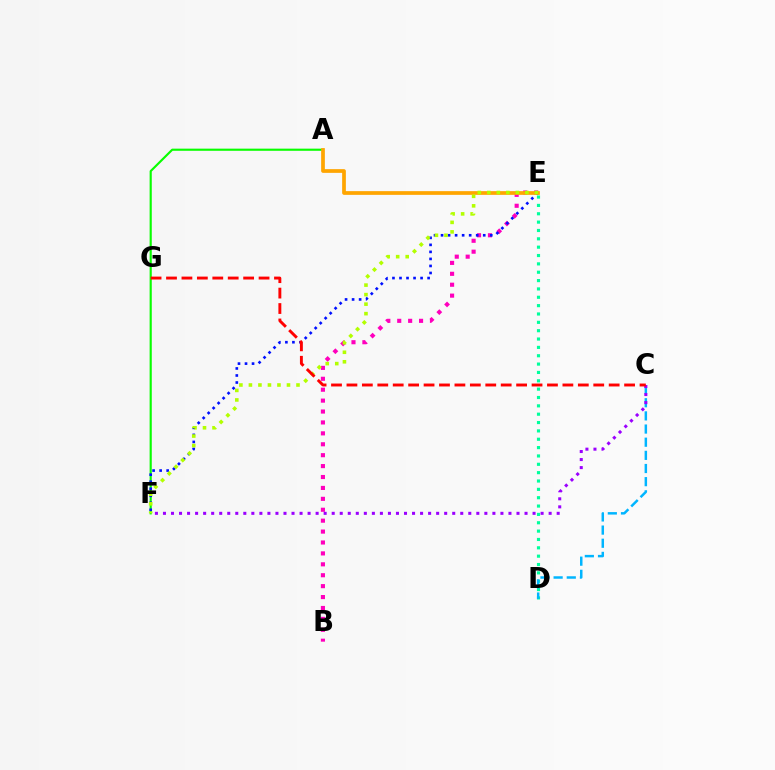{('A', 'F'): [{'color': '#08ff00', 'line_style': 'solid', 'thickness': 1.54}], ('B', 'E'): [{'color': '#ff00bd', 'line_style': 'dotted', 'thickness': 2.97}], ('E', 'F'): [{'color': '#0010ff', 'line_style': 'dotted', 'thickness': 1.91}, {'color': '#b3ff00', 'line_style': 'dotted', 'thickness': 2.59}], ('D', 'E'): [{'color': '#00ff9d', 'line_style': 'dotted', 'thickness': 2.27}], ('C', 'D'): [{'color': '#00b5ff', 'line_style': 'dashed', 'thickness': 1.79}], ('A', 'E'): [{'color': '#ffa500', 'line_style': 'solid', 'thickness': 2.67}], ('C', 'F'): [{'color': '#9b00ff', 'line_style': 'dotted', 'thickness': 2.18}], ('C', 'G'): [{'color': '#ff0000', 'line_style': 'dashed', 'thickness': 2.1}]}